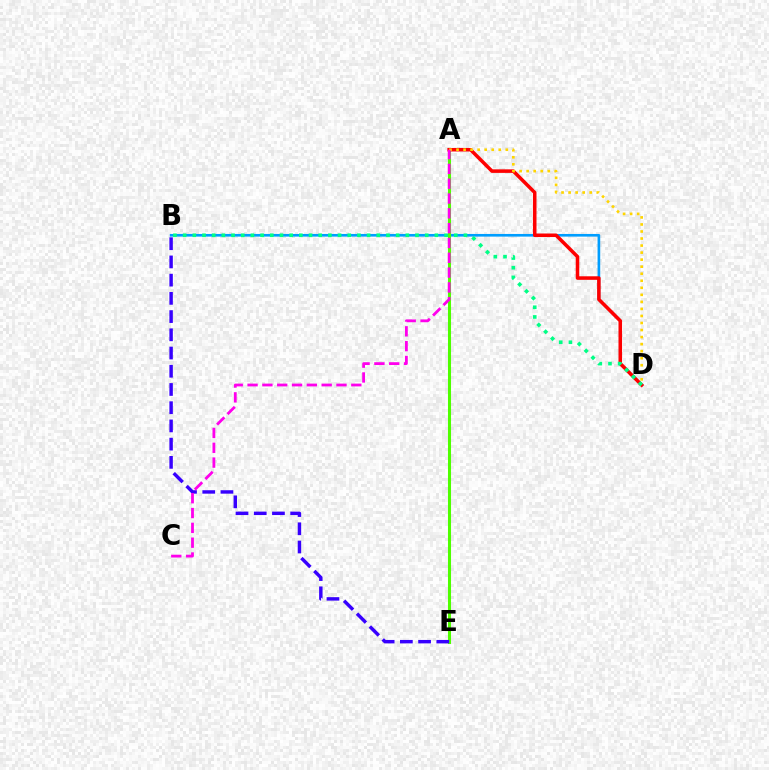{('B', 'D'): [{'color': '#009eff', 'line_style': 'solid', 'thickness': 1.91}, {'color': '#00ff86', 'line_style': 'dotted', 'thickness': 2.63}], ('A', 'E'): [{'color': '#4fff00', 'line_style': 'solid', 'thickness': 2.2}], ('B', 'E'): [{'color': '#3700ff', 'line_style': 'dashed', 'thickness': 2.48}], ('A', 'D'): [{'color': '#ff0000', 'line_style': 'solid', 'thickness': 2.55}, {'color': '#ffd500', 'line_style': 'dotted', 'thickness': 1.91}], ('A', 'C'): [{'color': '#ff00ed', 'line_style': 'dashed', 'thickness': 2.01}]}